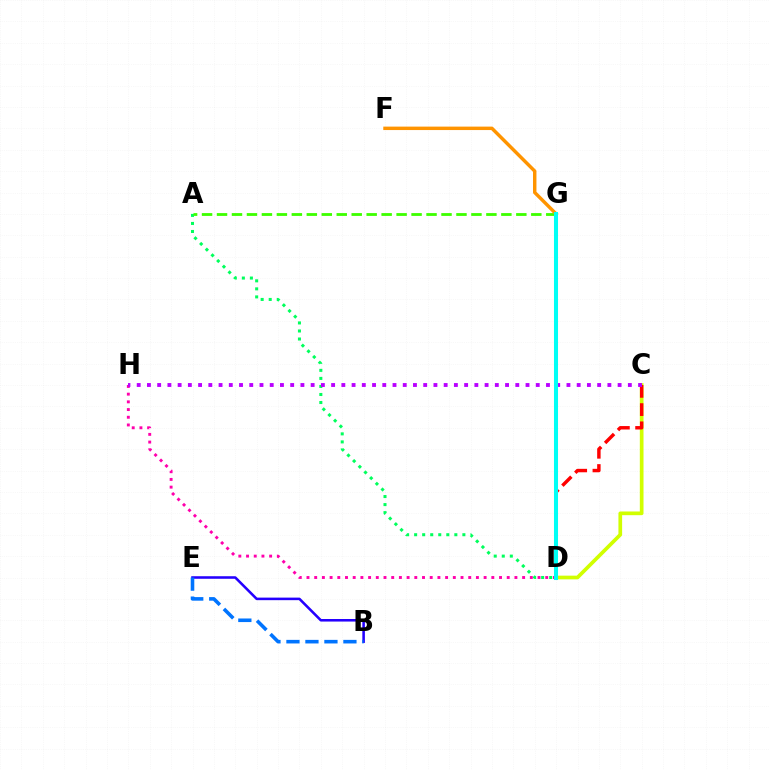{('C', 'D'): [{'color': '#d1ff00', 'line_style': 'solid', 'thickness': 2.66}, {'color': '#ff0000', 'line_style': 'dashed', 'thickness': 2.48}], ('A', 'D'): [{'color': '#00ff5c', 'line_style': 'dotted', 'thickness': 2.18}], ('B', 'E'): [{'color': '#2500ff', 'line_style': 'solid', 'thickness': 1.84}, {'color': '#0074ff', 'line_style': 'dashed', 'thickness': 2.58}], ('D', 'H'): [{'color': '#ff00ac', 'line_style': 'dotted', 'thickness': 2.09}], ('A', 'G'): [{'color': '#3dff00', 'line_style': 'dashed', 'thickness': 2.03}], ('C', 'H'): [{'color': '#b900ff', 'line_style': 'dotted', 'thickness': 2.78}], ('F', 'G'): [{'color': '#ff9400', 'line_style': 'solid', 'thickness': 2.48}], ('D', 'G'): [{'color': '#00fff6', 'line_style': 'solid', 'thickness': 2.91}]}